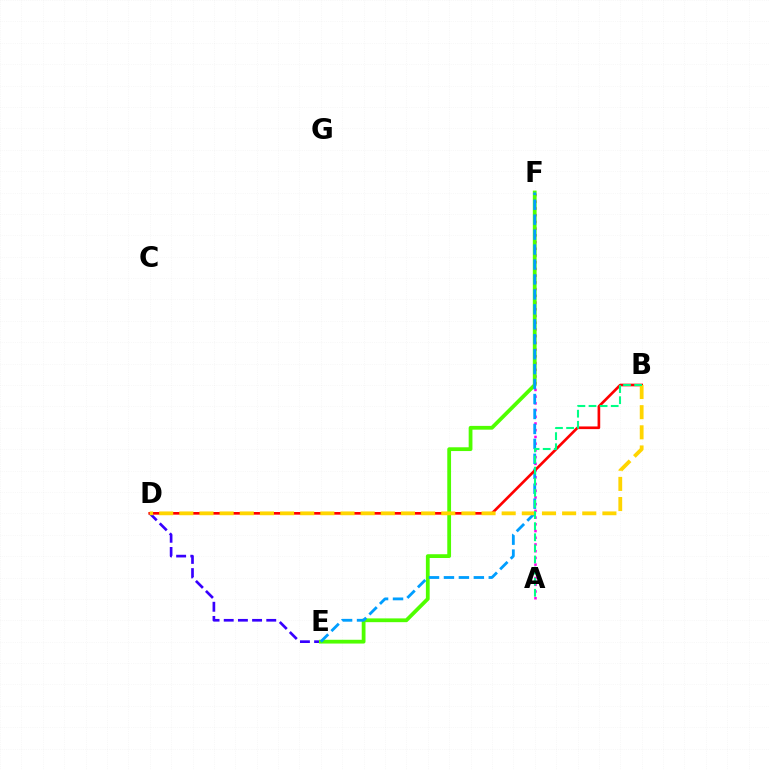{('D', 'E'): [{'color': '#3700ff', 'line_style': 'dashed', 'thickness': 1.93}], ('A', 'F'): [{'color': '#ff00ed', 'line_style': 'dotted', 'thickness': 1.83}], ('E', 'F'): [{'color': '#4fff00', 'line_style': 'solid', 'thickness': 2.72}, {'color': '#009eff', 'line_style': 'dashed', 'thickness': 2.03}], ('B', 'D'): [{'color': '#ff0000', 'line_style': 'solid', 'thickness': 1.92}, {'color': '#ffd500', 'line_style': 'dashed', 'thickness': 2.74}], ('A', 'B'): [{'color': '#00ff86', 'line_style': 'dashed', 'thickness': 1.51}]}